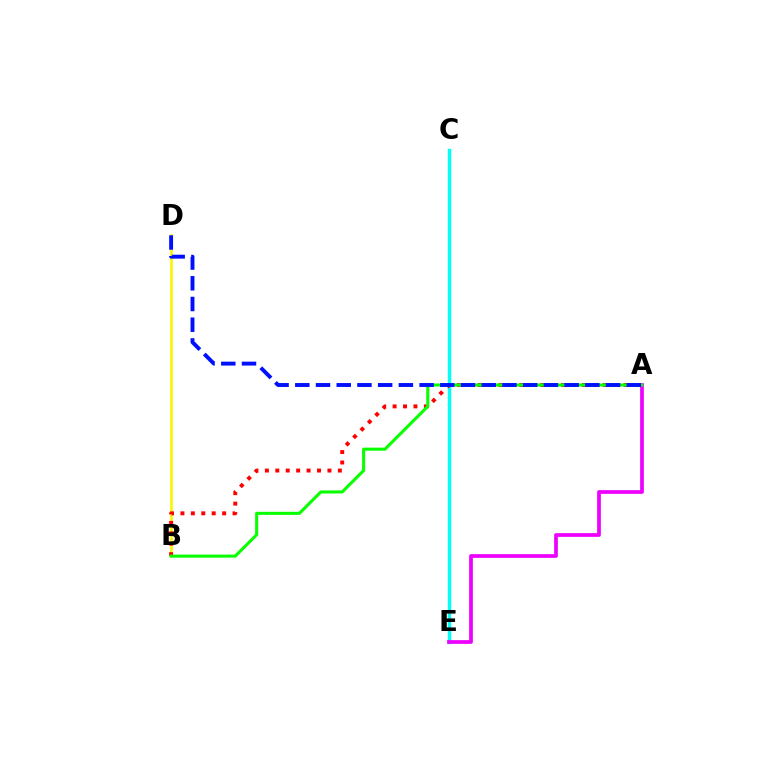{('B', 'D'): [{'color': '#fcf500', 'line_style': 'solid', 'thickness': 1.88}], ('C', 'E'): [{'color': '#00fff6', 'line_style': 'solid', 'thickness': 2.45}], ('A', 'B'): [{'color': '#ff0000', 'line_style': 'dotted', 'thickness': 2.83}, {'color': '#08ff00', 'line_style': 'solid', 'thickness': 2.2}], ('A', 'E'): [{'color': '#ee00ff', 'line_style': 'solid', 'thickness': 2.68}], ('A', 'D'): [{'color': '#0010ff', 'line_style': 'dashed', 'thickness': 2.81}]}